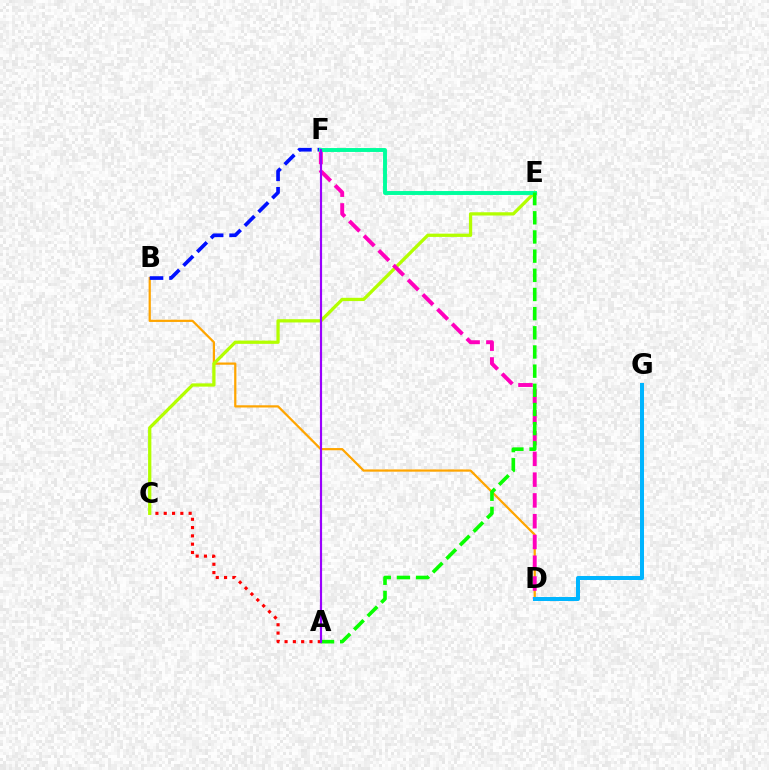{('A', 'C'): [{'color': '#ff0000', 'line_style': 'dotted', 'thickness': 2.26}], ('B', 'D'): [{'color': '#ffa500', 'line_style': 'solid', 'thickness': 1.61}], ('C', 'E'): [{'color': '#b3ff00', 'line_style': 'solid', 'thickness': 2.35}], ('B', 'F'): [{'color': '#0010ff', 'line_style': 'dashed', 'thickness': 2.64}], ('D', 'F'): [{'color': '#ff00bd', 'line_style': 'dashed', 'thickness': 2.82}], ('E', 'F'): [{'color': '#00ff9d', 'line_style': 'solid', 'thickness': 2.82}], ('A', 'E'): [{'color': '#08ff00', 'line_style': 'dashed', 'thickness': 2.6}], ('D', 'G'): [{'color': '#00b5ff', 'line_style': 'solid', 'thickness': 2.88}], ('A', 'F'): [{'color': '#9b00ff', 'line_style': 'solid', 'thickness': 1.56}]}